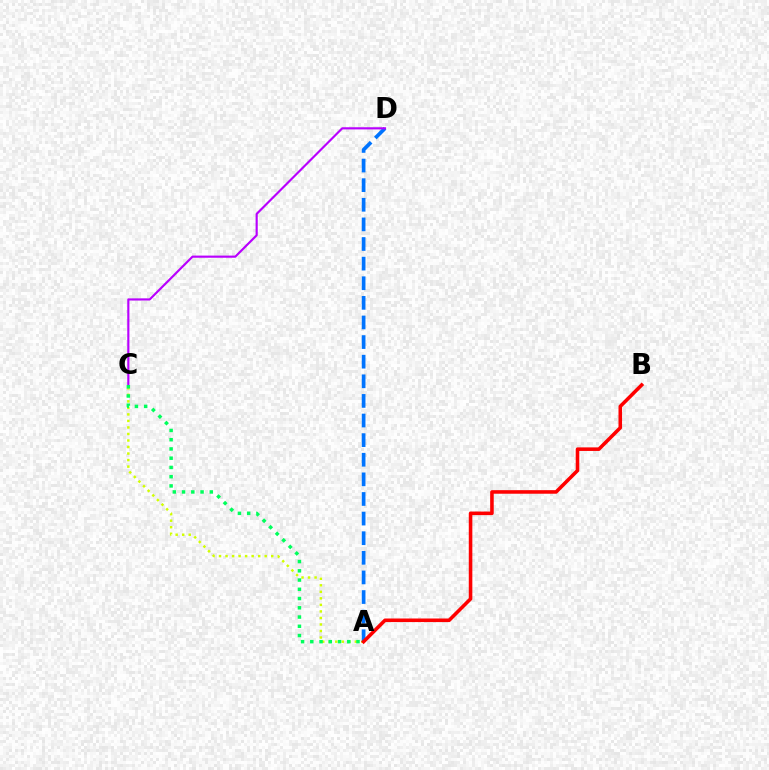{('A', 'C'): [{'color': '#d1ff00', 'line_style': 'dotted', 'thickness': 1.77}, {'color': '#00ff5c', 'line_style': 'dotted', 'thickness': 2.51}], ('A', 'D'): [{'color': '#0074ff', 'line_style': 'dashed', 'thickness': 2.66}], ('C', 'D'): [{'color': '#b900ff', 'line_style': 'solid', 'thickness': 1.55}], ('A', 'B'): [{'color': '#ff0000', 'line_style': 'solid', 'thickness': 2.57}]}